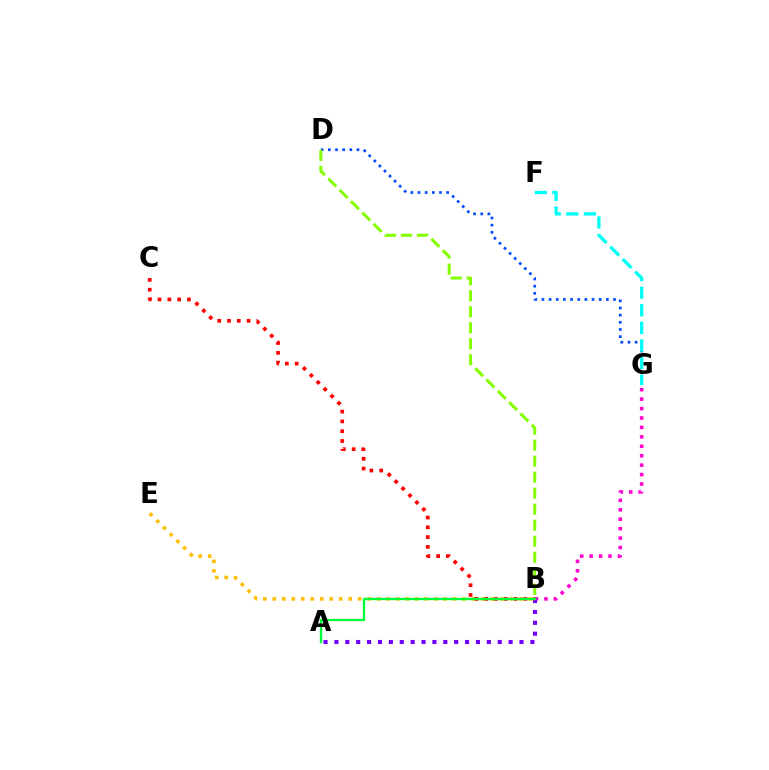{('B', 'E'): [{'color': '#ffbd00', 'line_style': 'dotted', 'thickness': 2.58}], ('B', 'G'): [{'color': '#ff00cf', 'line_style': 'dotted', 'thickness': 2.56}], ('D', 'G'): [{'color': '#004bff', 'line_style': 'dotted', 'thickness': 1.94}], ('F', 'G'): [{'color': '#00fff6', 'line_style': 'dashed', 'thickness': 2.39}], ('A', 'B'): [{'color': '#7200ff', 'line_style': 'dotted', 'thickness': 2.96}, {'color': '#00ff39', 'line_style': 'solid', 'thickness': 1.7}], ('B', 'D'): [{'color': '#84ff00', 'line_style': 'dashed', 'thickness': 2.17}], ('B', 'C'): [{'color': '#ff0000', 'line_style': 'dotted', 'thickness': 2.66}]}